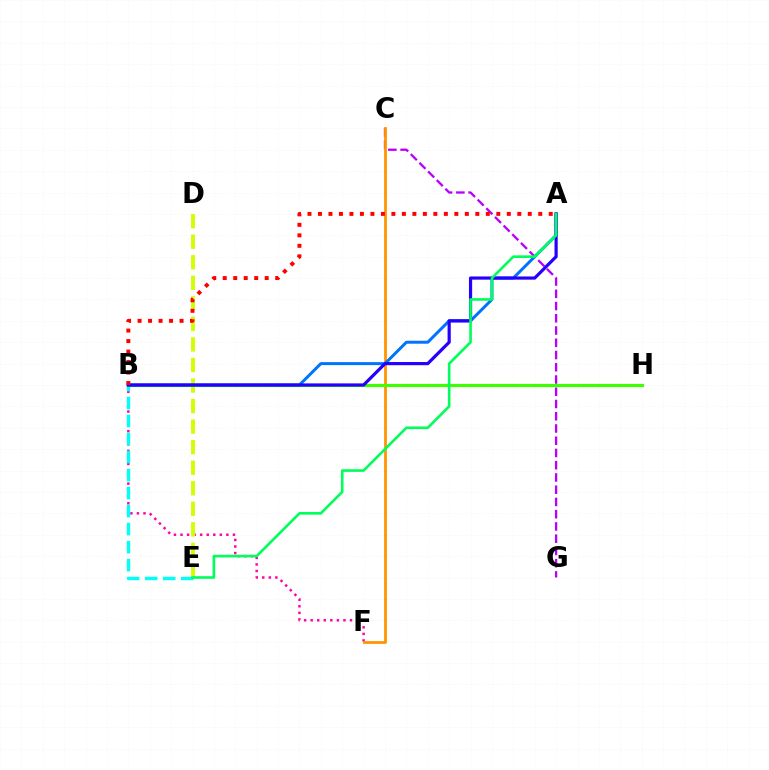{('B', 'F'): [{'color': '#ff00ac', 'line_style': 'dotted', 'thickness': 1.78}], ('C', 'G'): [{'color': '#b900ff', 'line_style': 'dashed', 'thickness': 1.66}], ('C', 'F'): [{'color': '#ff9400', 'line_style': 'solid', 'thickness': 1.99}], ('D', 'E'): [{'color': '#d1ff00', 'line_style': 'dashed', 'thickness': 2.79}], ('B', 'H'): [{'color': '#3dff00', 'line_style': 'solid', 'thickness': 2.27}], ('B', 'E'): [{'color': '#00fff6', 'line_style': 'dashed', 'thickness': 2.45}], ('A', 'B'): [{'color': '#0074ff', 'line_style': 'solid', 'thickness': 2.15}, {'color': '#2500ff', 'line_style': 'solid', 'thickness': 2.29}, {'color': '#ff0000', 'line_style': 'dotted', 'thickness': 2.85}], ('A', 'E'): [{'color': '#00ff5c', 'line_style': 'solid', 'thickness': 1.9}]}